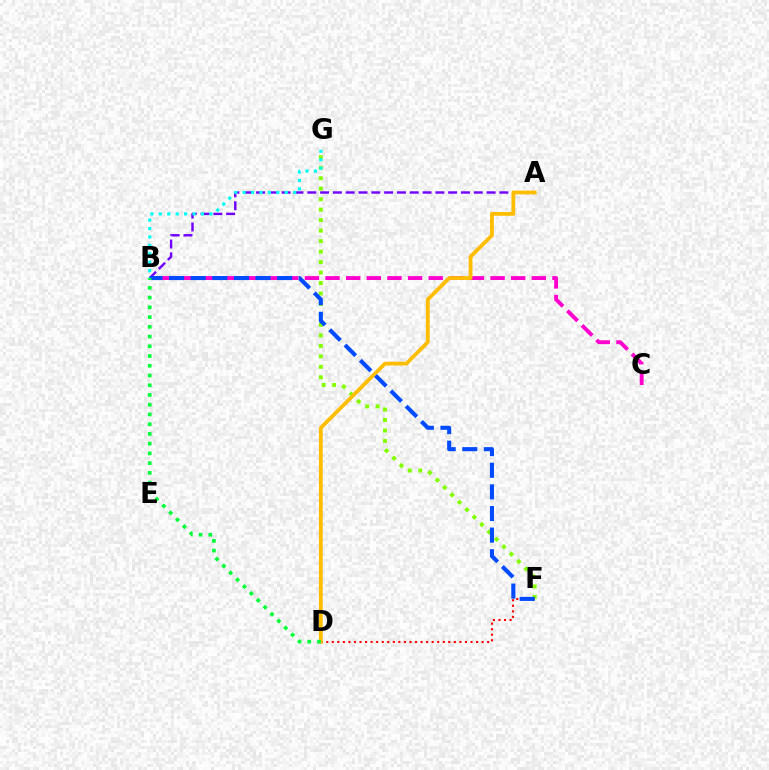{('A', 'B'): [{'color': '#7200ff', 'line_style': 'dashed', 'thickness': 1.74}], ('D', 'F'): [{'color': '#ff0000', 'line_style': 'dotted', 'thickness': 1.51}], ('F', 'G'): [{'color': '#84ff00', 'line_style': 'dotted', 'thickness': 2.85}], ('B', 'C'): [{'color': '#ff00cf', 'line_style': 'dashed', 'thickness': 2.8}], ('A', 'D'): [{'color': '#ffbd00', 'line_style': 'solid', 'thickness': 2.73}], ('B', 'G'): [{'color': '#00fff6', 'line_style': 'dotted', 'thickness': 2.29}], ('B', 'F'): [{'color': '#004bff', 'line_style': 'dashed', 'thickness': 2.94}], ('B', 'D'): [{'color': '#00ff39', 'line_style': 'dotted', 'thickness': 2.65}]}